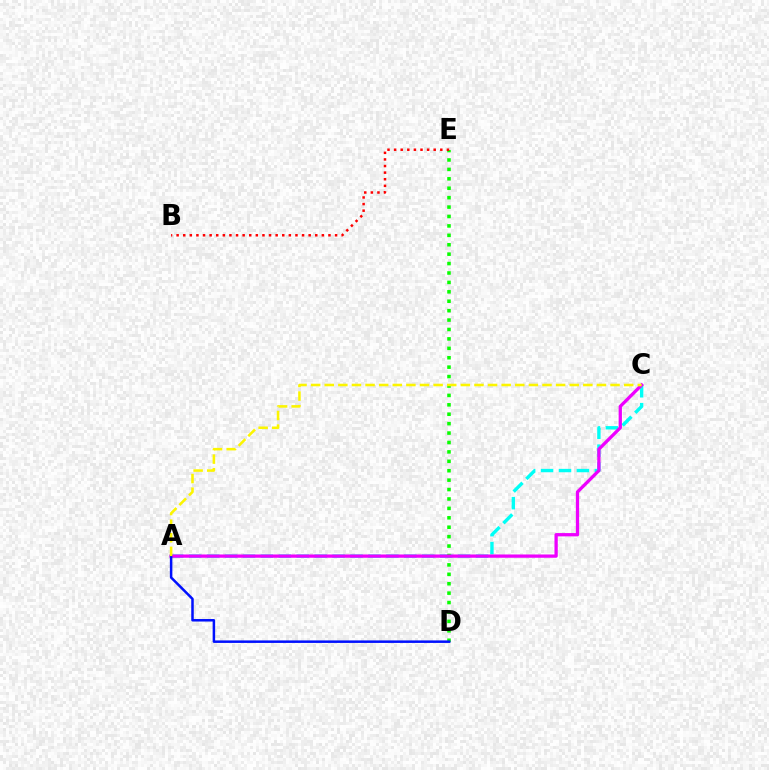{('A', 'C'): [{'color': '#00fff6', 'line_style': 'dashed', 'thickness': 2.44}, {'color': '#ee00ff', 'line_style': 'solid', 'thickness': 2.36}, {'color': '#fcf500', 'line_style': 'dashed', 'thickness': 1.85}], ('D', 'E'): [{'color': '#08ff00', 'line_style': 'dotted', 'thickness': 2.56}], ('B', 'E'): [{'color': '#ff0000', 'line_style': 'dotted', 'thickness': 1.79}], ('A', 'D'): [{'color': '#0010ff', 'line_style': 'solid', 'thickness': 1.8}]}